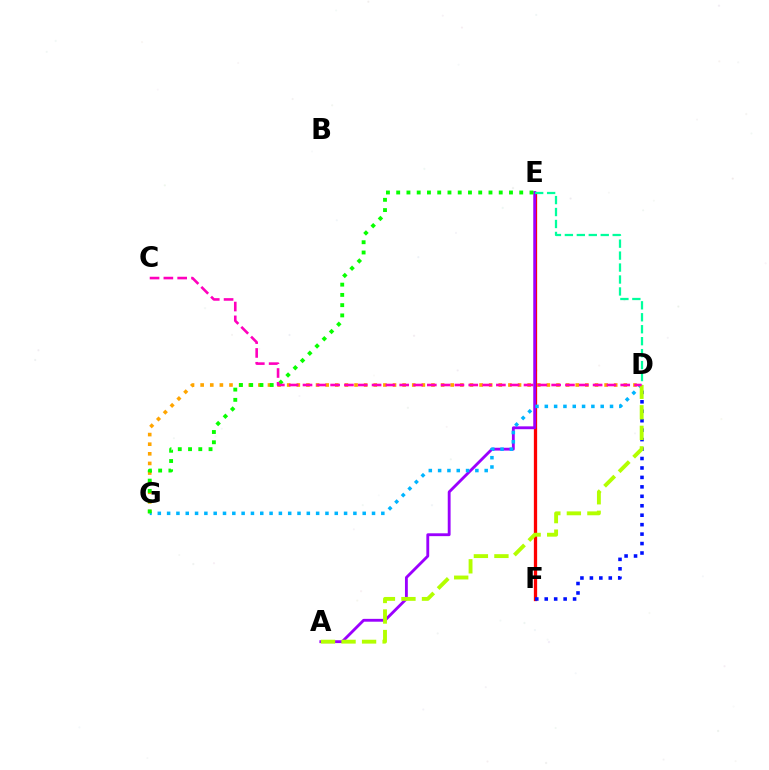{('E', 'F'): [{'color': '#ff0000', 'line_style': 'solid', 'thickness': 2.36}], ('A', 'E'): [{'color': '#9b00ff', 'line_style': 'solid', 'thickness': 2.05}], ('D', 'F'): [{'color': '#0010ff', 'line_style': 'dotted', 'thickness': 2.57}], ('D', 'G'): [{'color': '#ffa500', 'line_style': 'dotted', 'thickness': 2.61}, {'color': '#00b5ff', 'line_style': 'dotted', 'thickness': 2.53}], ('E', 'G'): [{'color': '#08ff00', 'line_style': 'dotted', 'thickness': 2.79}], ('A', 'D'): [{'color': '#b3ff00', 'line_style': 'dashed', 'thickness': 2.79}], ('D', 'E'): [{'color': '#00ff9d', 'line_style': 'dashed', 'thickness': 1.62}], ('C', 'D'): [{'color': '#ff00bd', 'line_style': 'dashed', 'thickness': 1.88}]}